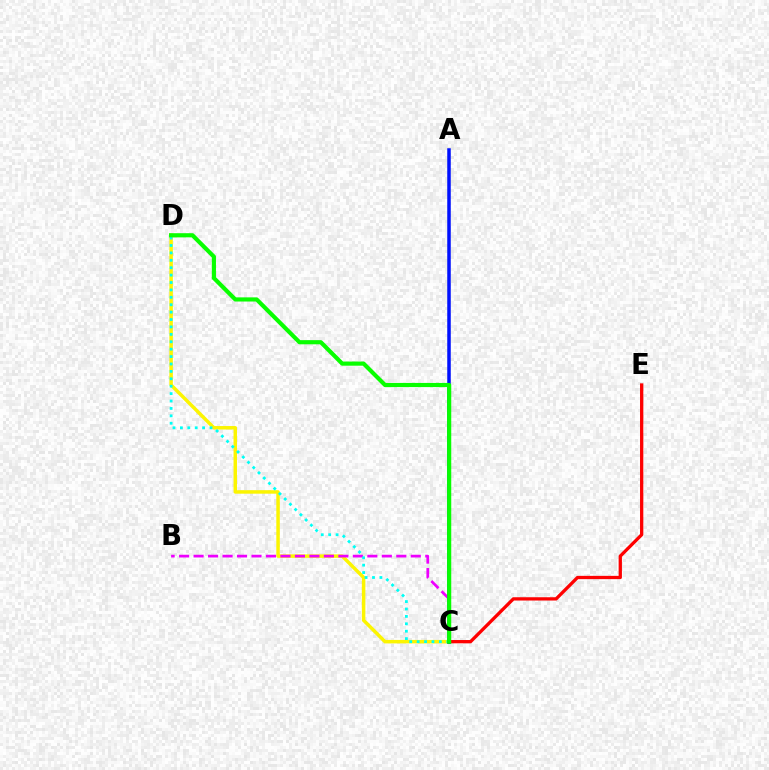{('C', 'D'): [{'color': '#fcf500', 'line_style': 'solid', 'thickness': 2.51}, {'color': '#00fff6', 'line_style': 'dotted', 'thickness': 2.01}, {'color': '#08ff00', 'line_style': 'solid', 'thickness': 2.99}], ('C', 'E'): [{'color': '#ff0000', 'line_style': 'solid', 'thickness': 2.37}], ('B', 'C'): [{'color': '#ee00ff', 'line_style': 'dashed', 'thickness': 1.97}], ('A', 'C'): [{'color': '#0010ff', 'line_style': 'solid', 'thickness': 2.53}]}